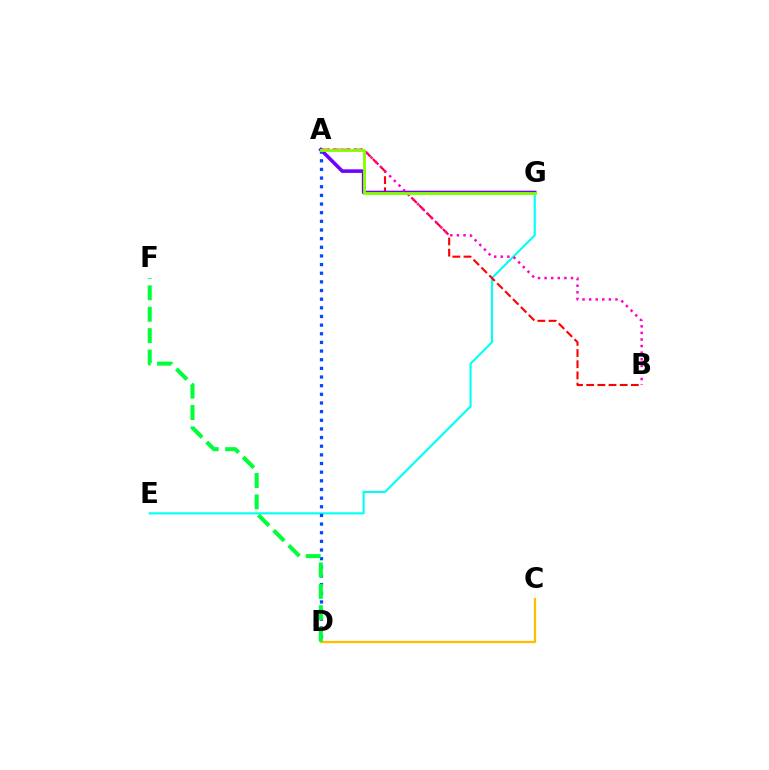{('E', 'G'): [{'color': '#00fff6', 'line_style': 'solid', 'thickness': 1.52}], ('A', 'B'): [{'color': '#ff0000', 'line_style': 'dashed', 'thickness': 1.52}, {'color': '#ff00cf', 'line_style': 'dotted', 'thickness': 1.79}], ('A', 'G'): [{'color': '#7200ff', 'line_style': 'solid', 'thickness': 2.57}, {'color': '#84ff00', 'line_style': 'solid', 'thickness': 2.07}], ('A', 'D'): [{'color': '#004bff', 'line_style': 'dotted', 'thickness': 2.35}], ('C', 'D'): [{'color': '#ffbd00', 'line_style': 'solid', 'thickness': 1.64}], ('D', 'F'): [{'color': '#00ff39', 'line_style': 'dashed', 'thickness': 2.91}]}